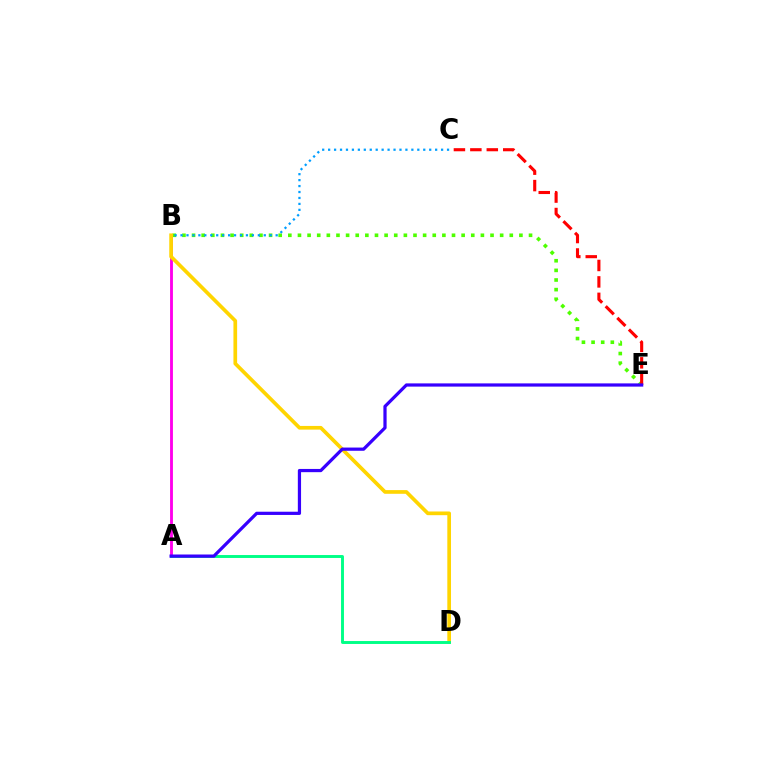{('B', 'E'): [{'color': '#4fff00', 'line_style': 'dotted', 'thickness': 2.62}], ('A', 'B'): [{'color': '#ff00ed', 'line_style': 'solid', 'thickness': 2.06}], ('B', 'D'): [{'color': '#ffd500', 'line_style': 'solid', 'thickness': 2.66}], ('A', 'D'): [{'color': '#00ff86', 'line_style': 'solid', 'thickness': 2.1}], ('C', 'E'): [{'color': '#ff0000', 'line_style': 'dashed', 'thickness': 2.23}], ('A', 'E'): [{'color': '#3700ff', 'line_style': 'solid', 'thickness': 2.32}], ('B', 'C'): [{'color': '#009eff', 'line_style': 'dotted', 'thickness': 1.62}]}